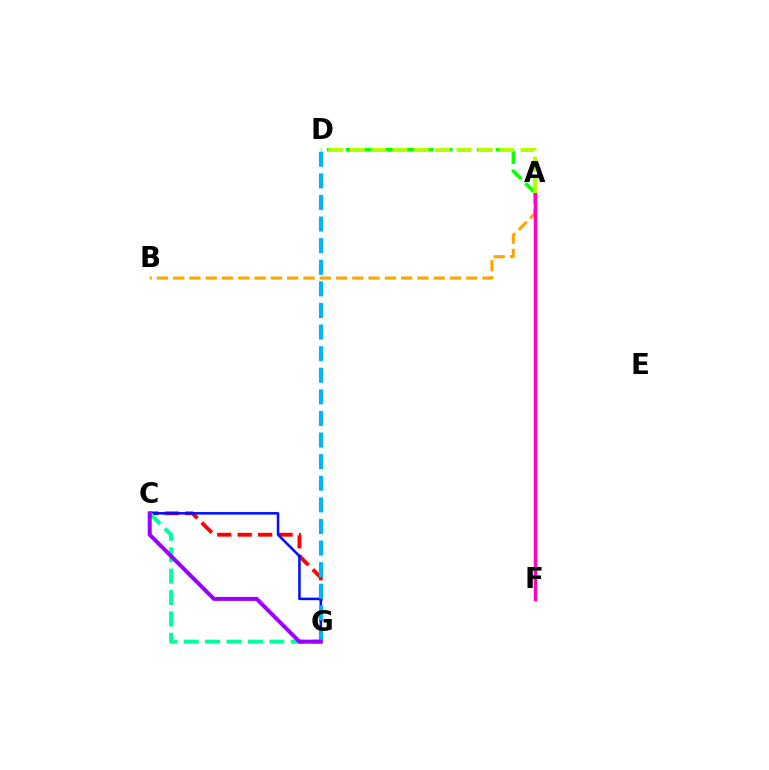{('C', 'G'): [{'color': '#ff0000', 'line_style': 'dashed', 'thickness': 2.78}, {'color': '#0010ff', 'line_style': 'solid', 'thickness': 1.83}, {'color': '#00ff9d', 'line_style': 'dashed', 'thickness': 2.91}, {'color': '#9b00ff', 'line_style': 'solid', 'thickness': 2.89}], ('A', 'B'): [{'color': '#ffa500', 'line_style': 'dashed', 'thickness': 2.21}], ('A', 'D'): [{'color': '#08ff00', 'line_style': 'dashed', 'thickness': 2.55}, {'color': '#b3ff00', 'line_style': 'dashed', 'thickness': 2.9}], ('D', 'G'): [{'color': '#00b5ff', 'line_style': 'dashed', 'thickness': 2.93}], ('A', 'F'): [{'color': '#ff00bd', 'line_style': 'solid', 'thickness': 2.5}]}